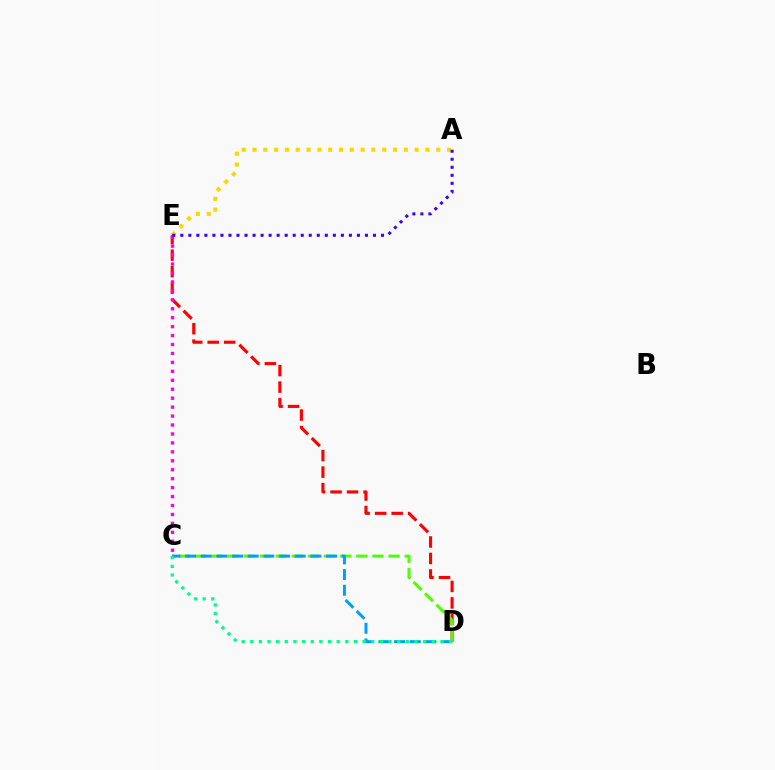{('D', 'E'): [{'color': '#ff0000', 'line_style': 'dashed', 'thickness': 2.24}], ('C', 'D'): [{'color': '#4fff00', 'line_style': 'dashed', 'thickness': 2.19}, {'color': '#009eff', 'line_style': 'dashed', 'thickness': 2.13}, {'color': '#00ff86', 'line_style': 'dotted', 'thickness': 2.35}], ('A', 'E'): [{'color': '#ffd500', 'line_style': 'dotted', 'thickness': 2.94}, {'color': '#3700ff', 'line_style': 'dotted', 'thickness': 2.18}], ('C', 'E'): [{'color': '#ff00ed', 'line_style': 'dotted', 'thickness': 2.43}]}